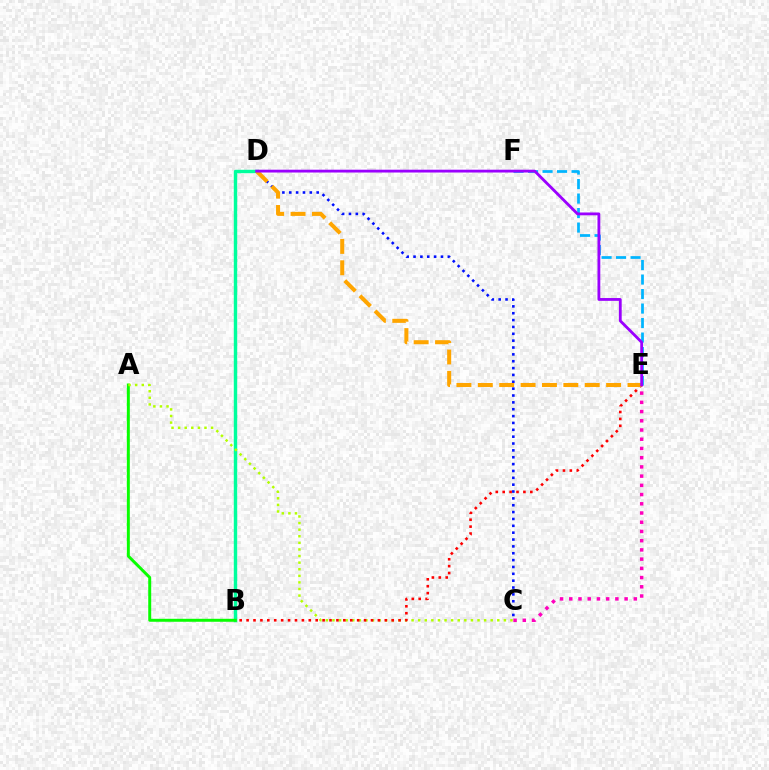{('B', 'D'): [{'color': '#00ff9d', 'line_style': 'solid', 'thickness': 2.46}], ('E', 'F'): [{'color': '#00b5ff', 'line_style': 'dashed', 'thickness': 1.97}], ('A', 'B'): [{'color': '#08ff00', 'line_style': 'solid', 'thickness': 2.14}], ('A', 'C'): [{'color': '#b3ff00', 'line_style': 'dotted', 'thickness': 1.79}], ('B', 'E'): [{'color': '#ff0000', 'line_style': 'dotted', 'thickness': 1.88}], ('C', 'D'): [{'color': '#0010ff', 'line_style': 'dotted', 'thickness': 1.86}], ('D', 'E'): [{'color': '#ffa500', 'line_style': 'dashed', 'thickness': 2.91}, {'color': '#9b00ff', 'line_style': 'solid', 'thickness': 2.03}], ('C', 'E'): [{'color': '#ff00bd', 'line_style': 'dotted', 'thickness': 2.51}]}